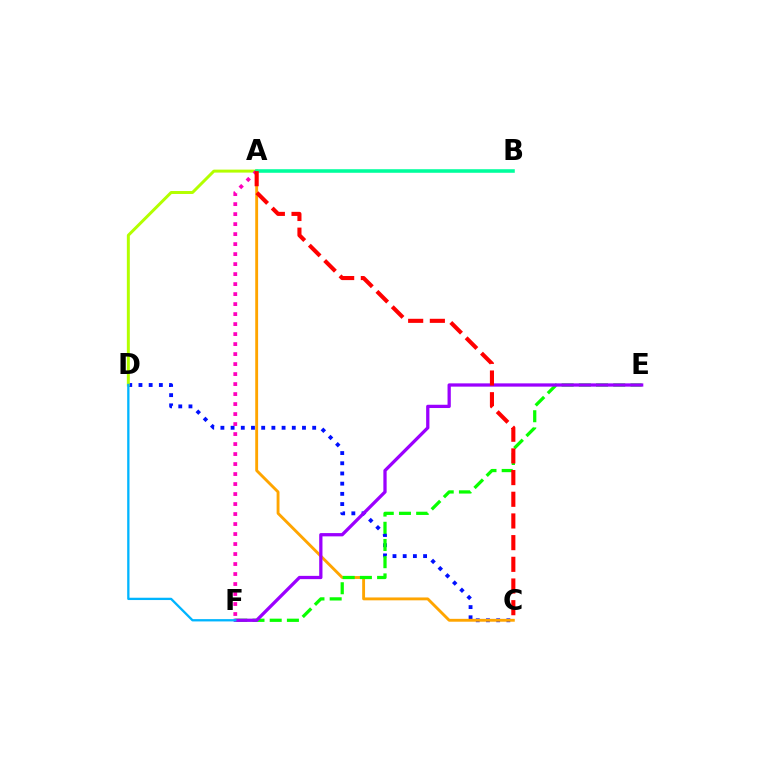{('C', 'D'): [{'color': '#0010ff', 'line_style': 'dotted', 'thickness': 2.77}], ('A', 'C'): [{'color': '#ffa500', 'line_style': 'solid', 'thickness': 2.06}, {'color': '#ff0000', 'line_style': 'dashed', 'thickness': 2.95}], ('E', 'F'): [{'color': '#08ff00', 'line_style': 'dashed', 'thickness': 2.34}, {'color': '#9b00ff', 'line_style': 'solid', 'thickness': 2.36}], ('A', 'D'): [{'color': '#b3ff00', 'line_style': 'solid', 'thickness': 2.14}], ('D', 'F'): [{'color': '#00b5ff', 'line_style': 'solid', 'thickness': 1.66}], ('A', 'F'): [{'color': '#ff00bd', 'line_style': 'dotted', 'thickness': 2.72}], ('A', 'B'): [{'color': '#00ff9d', 'line_style': 'solid', 'thickness': 2.56}]}